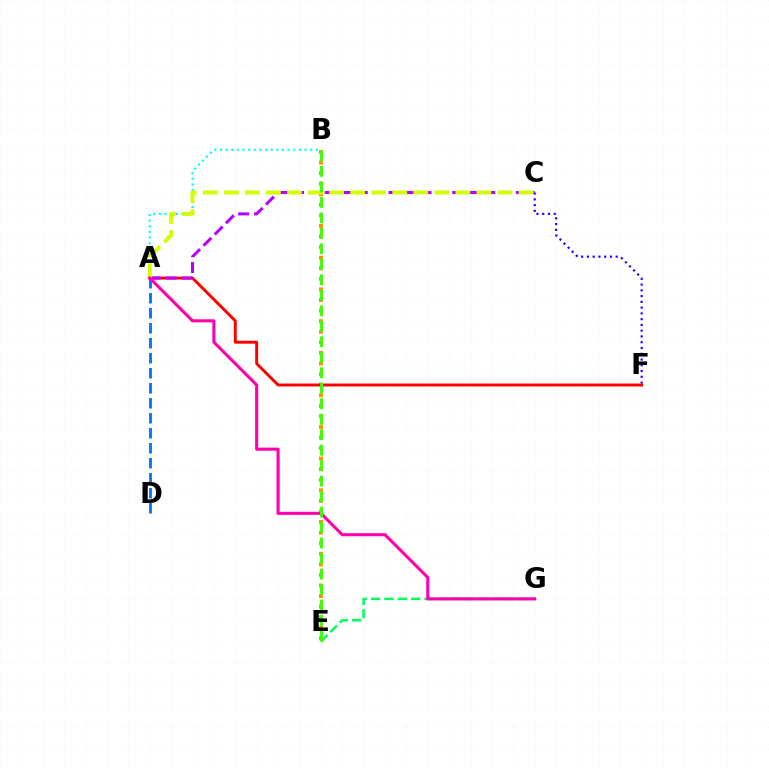{('A', 'D'): [{'color': '#0074ff', 'line_style': 'dashed', 'thickness': 2.04}], ('B', 'E'): [{'color': '#ff9400', 'line_style': 'dotted', 'thickness': 2.87}, {'color': '#3dff00', 'line_style': 'dashed', 'thickness': 2.1}], ('E', 'G'): [{'color': '#00ff5c', 'line_style': 'dashed', 'thickness': 1.82}], ('C', 'F'): [{'color': '#2500ff', 'line_style': 'dotted', 'thickness': 1.57}], ('A', 'B'): [{'color': '#00fff6', 'line_style': 'dotted', 'thickness': 1.53}], ('A', 'F'): [{'color': '#ff0000', 'line_style': 'solid', 'thickness': 2.11}], ('A', 'C'): [{'color': '#b900ff', 'line_style': 'dashed', 'thickness': 2.16}, {'color': '#d1ff00', 'line_style': 'dashed', 'thickness': 2.86}], ('A', 'G'): [{'color': '#ff00ac', 'line_style': 'solid', 'thickness': 2.22}]}